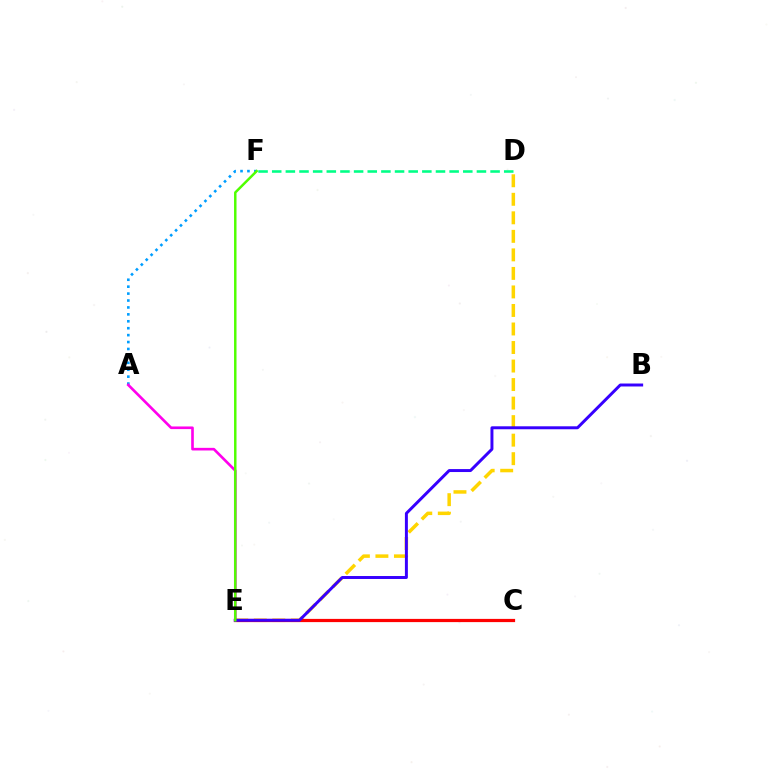{('D', 'E'): [{'color': '#ffd500', 'line_style': 'dashed', 'thickness': 2.52}], ('A', 'F'): [{'color': '#009eff', 'line_style': 'dotted', 'thickness': 1.88}], ('A', 'E'): [{'color': '#ff00ed', 'line_style': 'solid', 'thickness': 1.9}], ('C', 'E'): [{'color': '#ff0000', 'line_style': 'solid', 'thickness': 2.32}], ('D', 'F'): [{'color': '#00ff86', 'line_style': 'dashed', 'thickness': 1.85}], ('B', 'E'): [{'color': '#3700ff', 'line_style': 'solid', 'thickness': 2.13}], ('E', 'F'): [{'color': '#4fff00', 'line_style': 'solid', 'thickness': 1.78}]}